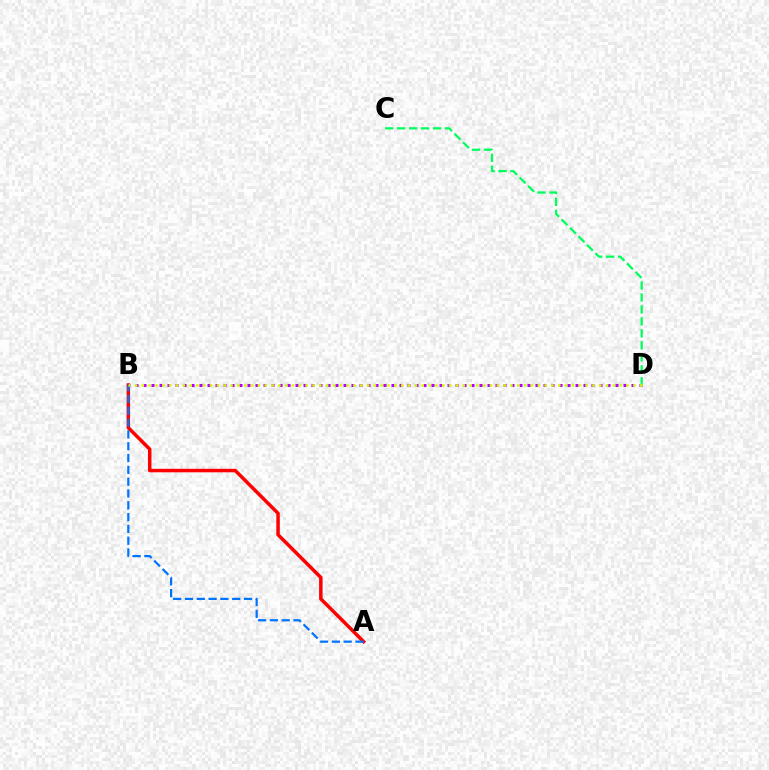{('A', 'B'): [{'color': '#ff0000', 'line_style': 'solid', 'thickness': 2.51}, {'color': '#0074ff', 'line_style': 'dashed', 'thickness': 1.6}], ('B', 'D'): [{'color': '#b900ff', 'line_style': 'dotted', 'thickness': 2.17}, {'color': '#d1ff00', 'line_style': 'dotted', 'thickness': 1.85}], ('C', 'D'): [{'color': '#00ff5c', 'line_style': 'dashed', 'thickness': 1.63}]}